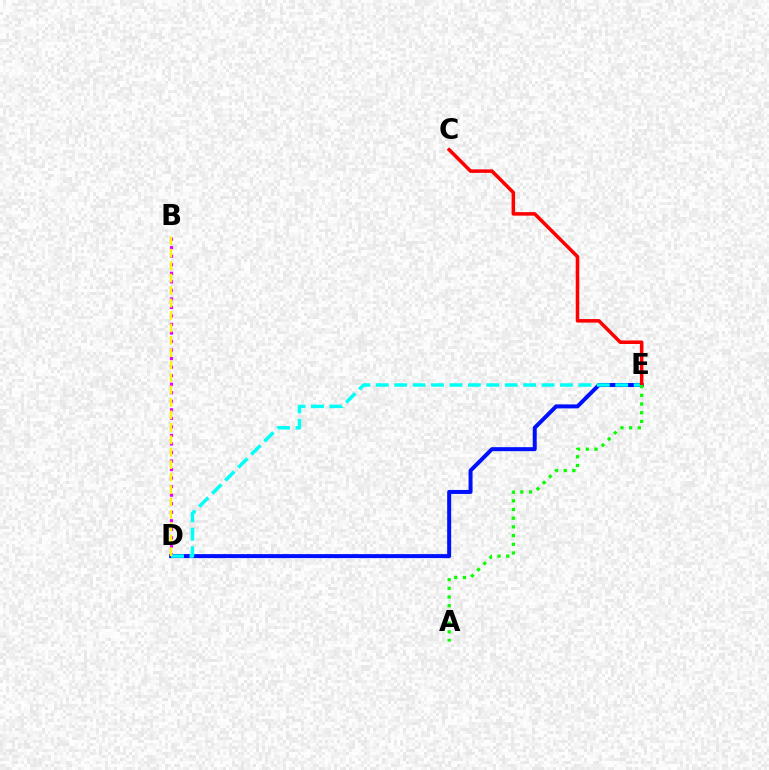{('D', 'E'): [{'color': '#0010ff', 'line_style': 'solid', 'thickness': 2.88}, {'color': '#00fff6', 'line_style': 'dashed', 'thickness': 2.5}], ('B', 'D'): [{'color': '#ee00ff', 'line_style': 'dotted', 'thickness': 2.32}, {'color': '#fcf500', 'line_style': 'dashed', 'thickness': 1.69}], ('C', 'E'): [{'color': '#ff0000', 'line_style': 'solid', 'thickness': 2.54}], ('A', 'E'): [{'color': '#08ff00', 'line_style': 'dotted', 'thickness': 2.36}]}